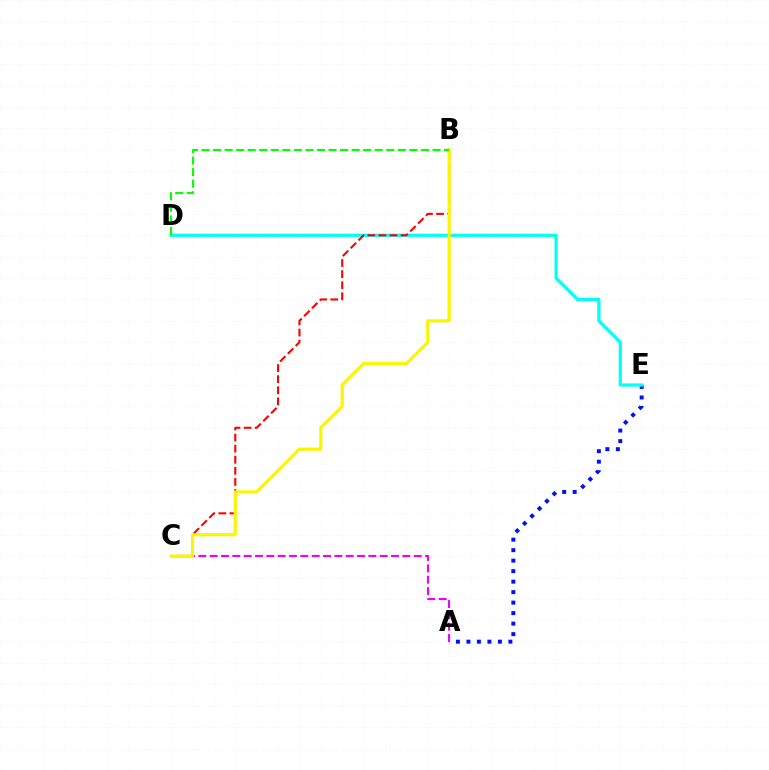{('A', 'E'): [{'color': '#0010ff', 'line_style': 'dotted', 'thickness': 2.85}], ('D', 'E'): [{'color': '#00fff6', 'line_style': 'solid', 'thickness': 2.31}], ('B', 'C'): [{'color': '#ff0000', 'line_style': 'dashed', 'thickness': 1.51}, {'color': '#fcf500', 'line_style': 'solid', 'thickness': 2.27}], ('A', 'C'): [{'color': '#ee00ff', 'line_style': 'dashed', 'thickness': 1.54}], ('B', 'D'): [{'color': '#08ff00', 'line_style': 'dashed', 'thickness': 1.57}]}